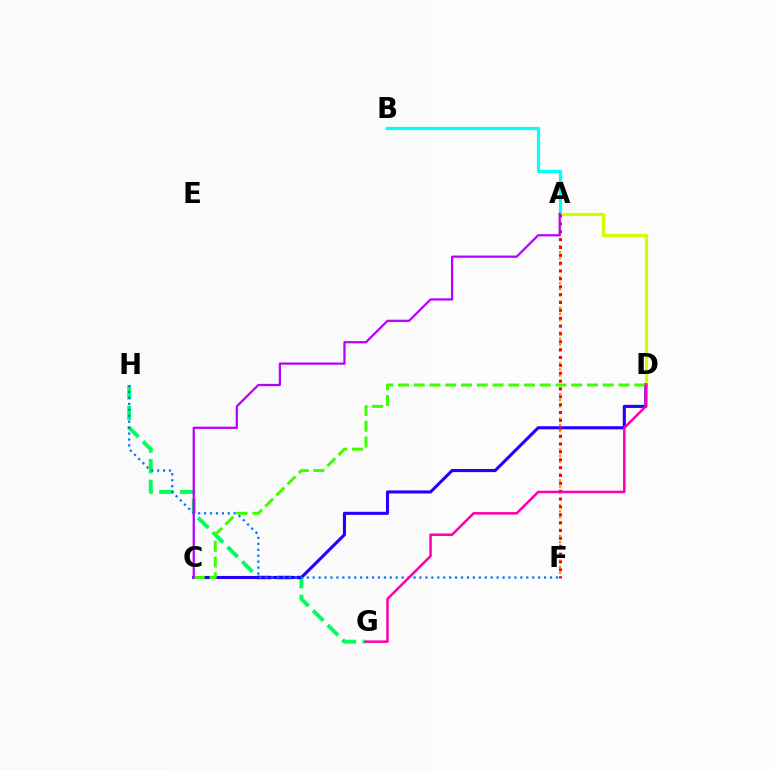{('G', 'H'): [{'color': '#00ff5c', 'line_style': 'dashed', 'thickness': 2.82}], ('A', 'F'): [{'color': '#ff9400', 'line_style': 'dotted', 'thickness': 1.68}, {'color': '#ff0000', 'line_style': 'dotted', 'thickness': 2.14}], ('A', 'B'): [{'color': '#00fff6', 'line_style': 'solid', 'thickness': 2.31}], ('A', 'D'): [{'color': '#d1ff00', 'line_style': 'solid', 'thickness': 2.34}], ('C', 'D'): [{'color': '#2500ff', 'line_style': 'solid', 'thickness': 2.22}, {'color': '#3dff00', 'line_style': 'dashed', 'thickness': 2.14}], ('F', 'H'): [{'color': '#0074ff', 'line_style': 'dotted', 'thickness': 1.61}], ('A', 'C'): [{'color': '#b900ff', 'line_style': 'solid', 'thickness': 1.62}], ('D', 'G'): [{'color': '#ff00ac', 'line_style': 'solid', 'thickness': 1.82}]}